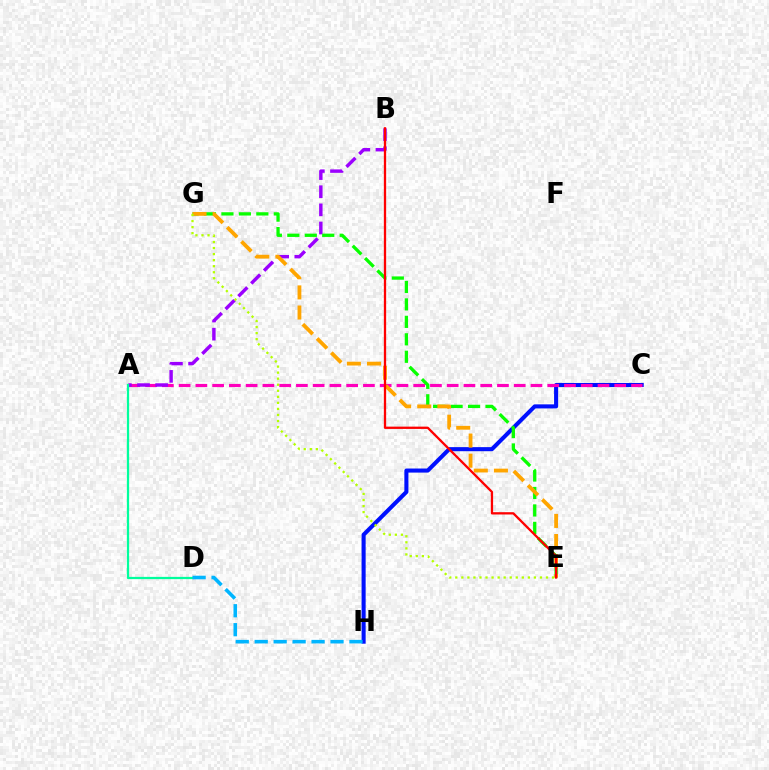{('C', 'H'): [{'color': '#0010ff', 'line_style': 'solid', 'thickness': 2.93}], ('A', 'C'): [{'color': '#ff00bd', 'line_style': 'dashed', 'thickness': 2.28}], ('A', 'B'): [{'color': '#9b00ff', 'line_style': 'dashed', 'thickness': 2.46}], ('A', 'D'): [{'color': '#00ff9d', 'line_style': 'solid', 'thickness': 1.61}], ('E', 'G'): [{'color': '#08ff00', 'line_style': 'dashed', 'thickness': 2.37}, {'color': '#ffa500', 'line_style': 'dashed', 'thickness': 2.73}, {'color': '#b3ff00', 'line_style': 'dotted', 'thickness': 1.64}], ('D', 'H'): [{'color': '#00b5ff', 'line_style': 'dashed', 'thickness': 2.57}], ('B', 'E'): [{'color': '#ff0000', 'line_style': 'solid', 'thickness': 1.65}]}